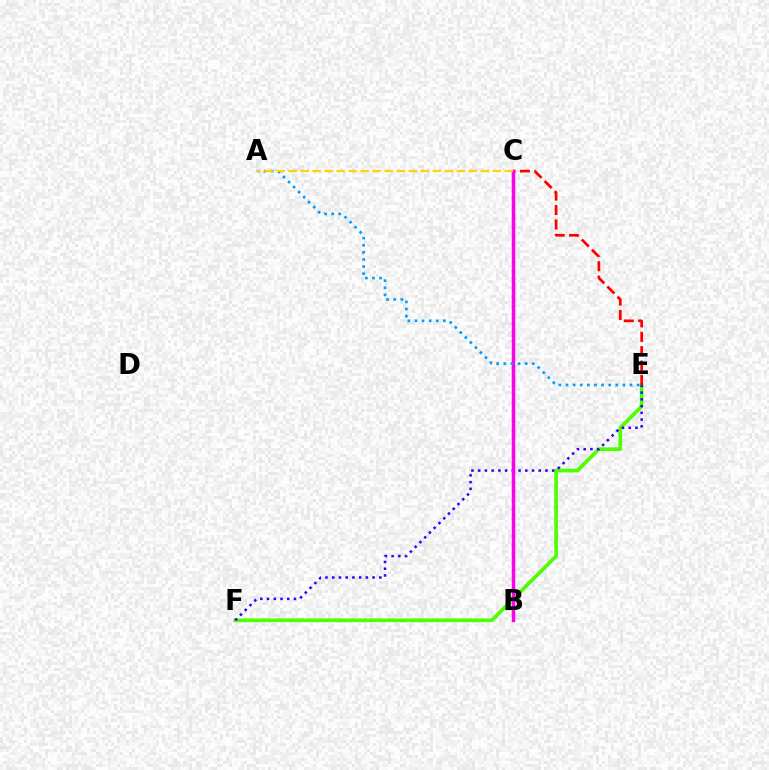{('E', 'F'): [{'color': '#4fff00', 'line_style': 'solid', 'thickness': 2.66}, {'color': '#3700ff', 'line_style': 'dotted', 'thickness': 1.83}], ('C', 'E'): [{'color': '#ff0000', 'line_style': 'dashed', 'thickness': 1.96}], ('B', 'C'): [{'color': '#00ff86', 'line_style': 'dotted', 'thickness': 2.4}, {'color': '#ff00ed', 'line_style': 'solid', 'thickness': 2.51}], ('A', 'E'): [{'color': '#009eff', 'line_style': 'dotted', 'thickness': 1.93}], ('A', 'C'): [{'color': '#ffd500', 'line_style': 'dashed', 'thickness': 1.63}]}